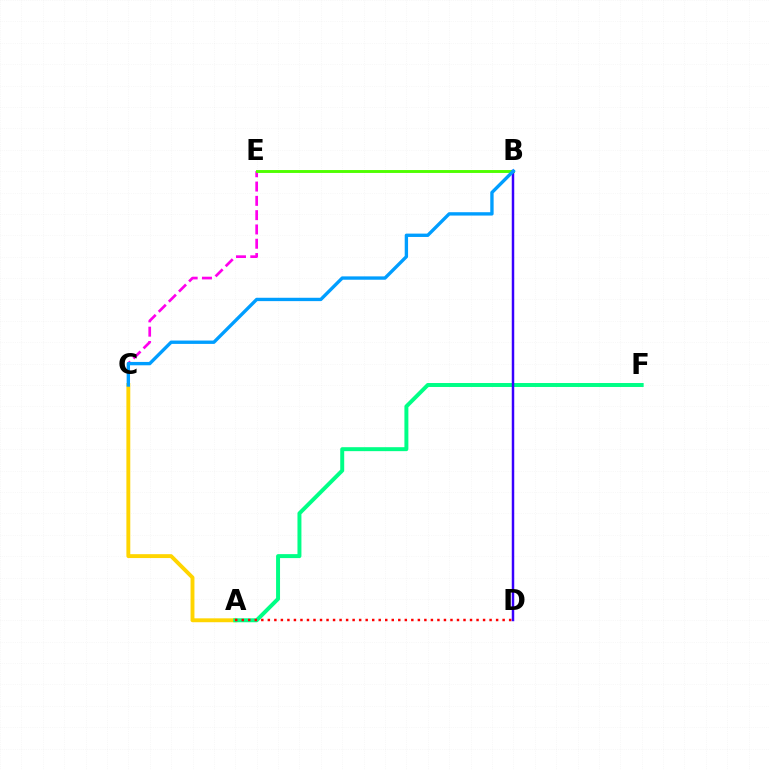{('C', 'E'): [{'color': '#ff00ed', 'line_style': 'dashed', 'thickness': 1.94}], ('B', 'E'): [{'color': '#4fff00', 'line_style': 'solid', 'thickness': 2.09}], ('A', 'C'): [{'color': '#ffd500', 'line_style': 'solid', 'thickness': 2.8}], ('A', 'F'): [{'color': '#00ff86', 'line_style': 'solid', 'thickness': 2.85}], ('A', 'D'): [{'color': '#ff0000', 'line_style': 'dotted', 'thickness': 1.77}], ('B', 'D'): [{'color': '#3700ff', 'line_style': 'solid', 'thickness': 1.78}], ('B', 'C'): [{'color': '#009eff', 'line_style': 'solid', 'thickness': 2.41}]}